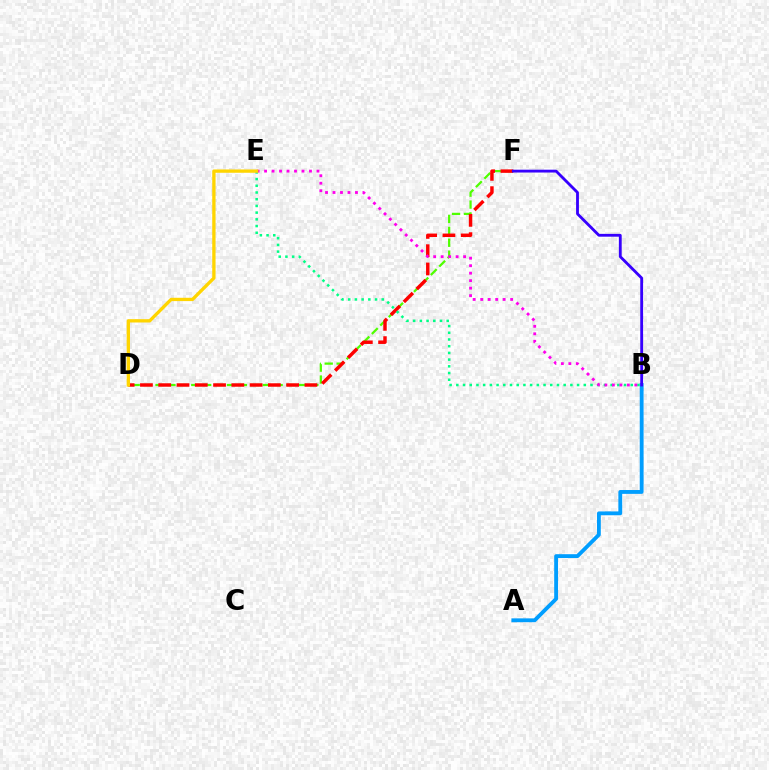{('D', 'F'): [{'color': '#4fff00', 'line_style': 'dashed', 'thickness': 1.62}, {'color': '#ff0000', 'line_style': 'dashed', 'thickness': 2.48}], ('A', 'B'): [{'color': '#009eff', 'line_style': 'solid', 'thickness': 2.76}], ('B', 'F'): [{'color': '#3700ff', 'line_style': 'solid', 'thickness': 2.04}], ('B', 'E'): [{'color': '#00ff86', 'line_style': 'dotted', 'thickness': 1.82}, {'color': '#ff00ed', 'line_style': 'dotted', 'thickness': 2.03}], ('D', 'E'): [{'color': '#ffd500', 'line_style': 'solid', 'thickness': 2.39}]}